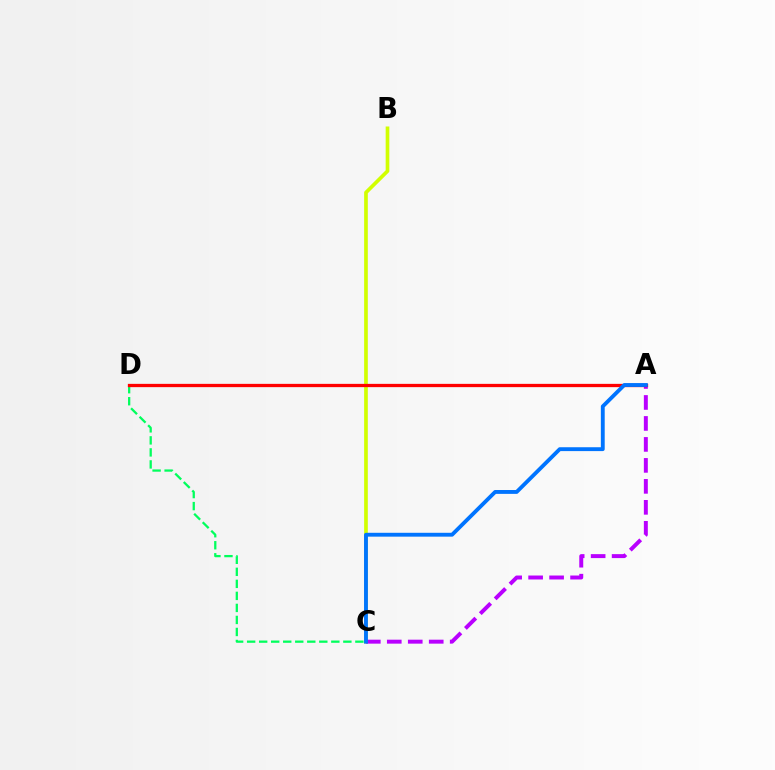{('C', 'D'): [{'color': '#00ff5c', 'line_style': 'dashed', 'thickness': 1.63}], ('B', 'C'): [{'color': '#d1ff00', 'line_style': 'solid', 'thickness': 2.65}], ('A', 'C'): [{'color': '#b900ff', 'line_style': 'dashed', 'thickness': 2.85}, {'color': '#0074ff', 'line_style': 'solid', 'thickness': 2.78}], ('A', 'D'): [{'color': '#ff0000', 'line_style': 'solid', 'thickness': 2.36}]}